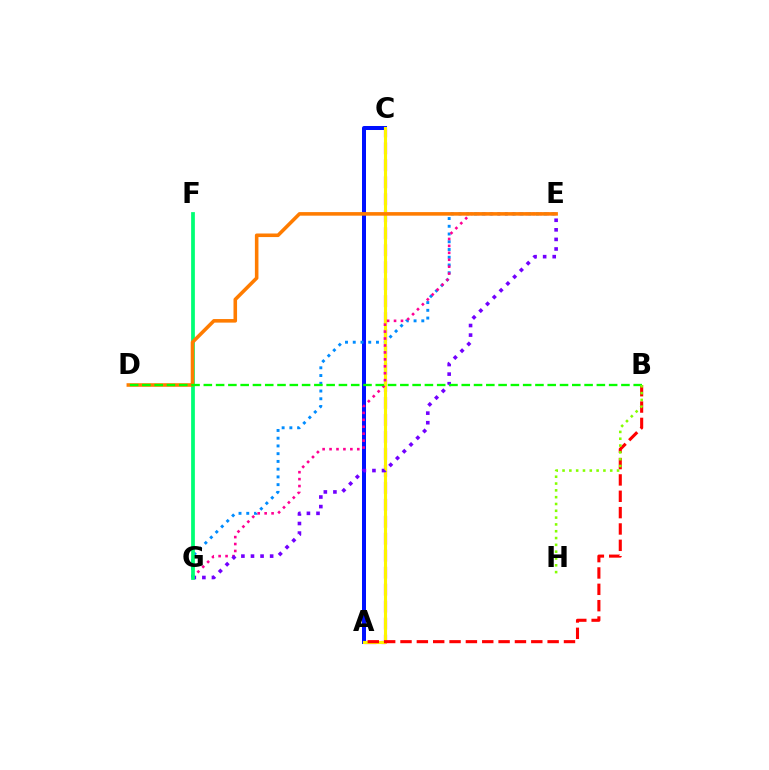{('A', 'C'): [{'color': '#ee00ff', 'line_style': 'dashed', 'thickness': 2.31}, {'color': '#00fff6', 'line_style': 'solid', 'thickness': 1.89}, {'color': '#0010ff', 'line_style': 'solid', 'thickness': 2.89}, {'color': '#fcf500', 'line_style': 'solid', 'thickness': 2.23}], ('E', 'G'): [{'color': '#008cff', 'line_style': 'dotted', 'thickness': 2.1}, {'color': '#ff0094', 'line_style': 'dotted', 'thickness': 1.88}, {'color': '#7200ff', 'line_style': 'dotted', 'thickness': 2.6}], ('A', 'B'): [{'color': '#ff0000', 'line_style': 'dashed', 'thickness': 2.22}], ('F', 'G'): [{'color': '#00ff74', 'line_style': 'solid', 'thickness': 2.7}], ('D', 'E'): [{'color': '#ff7c00', 'line_style': 'solid', 'thickness': 2.57}], ('B', 'D'): [{'color': '#08ff00', 'line_style': 'dashed', 'thickness': 1.67}], ('B', 'H'): [{'color': '#84ff00', 'line_style': 'dotted', 'thickness': 1.85}]}